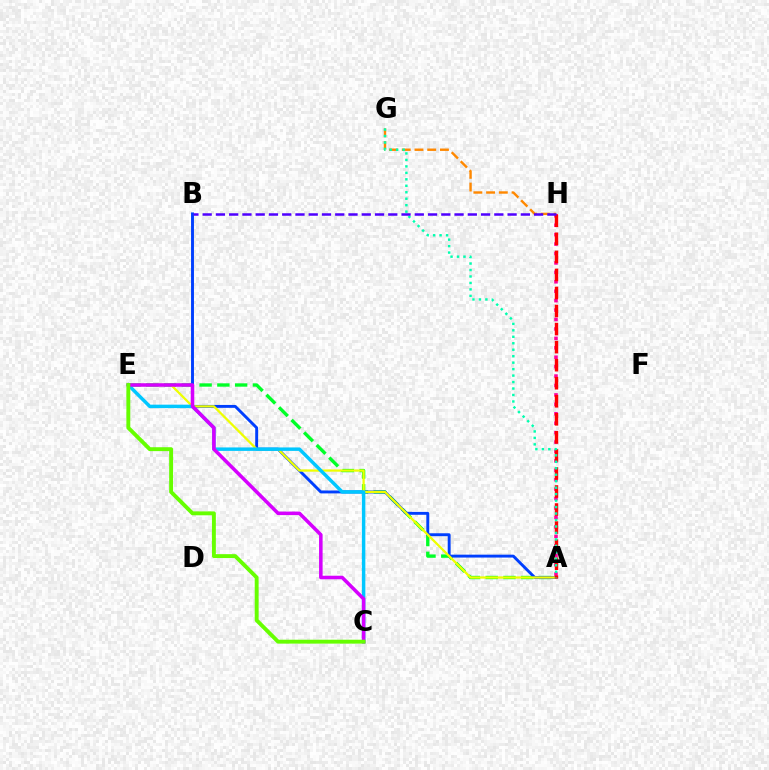{('A', 'H'): [{'color': '#ff00a0', 'line_style': 'dotted', 'thickness': 2.56}, {'color': '#ff0000', 'line_style': 'dashed', 'thickness': 2.45}], ('G', 'H'): [{'color': '#ff8800', 'line_style': 'dashed', 'thickness': 1.73}], ('A', 'E'): [{'color': '#00ff27', 'line_style': 'dashed', 'thickness': 2.41}, {'color': '#eeff00', 'line_style': 'solid', 'thickness': 1.63}], ('A', 'B'): [{'color': '#003fff', 'line_style': 'solid', 'thickness': 2.09}], ('C', 'E'): [{'color': '#00c7ff', 'line_style': 'solid', 'thickness': 2.49}, {'color': '#d600ff', 'line_style': 'solid', 'thickness': 2.55}, {'color': '#66ff00', 'line_style': 'solid', 'thickness': 2.81}], ('A', 'G'): [{'color': '#00ffaf', 'line_style': 'dotted', 'thickness': 1.76}], ('B', 'H'): [{'color': '#4f00ff', 'line_style': 'dashed', 'thickness': 1.8}]}